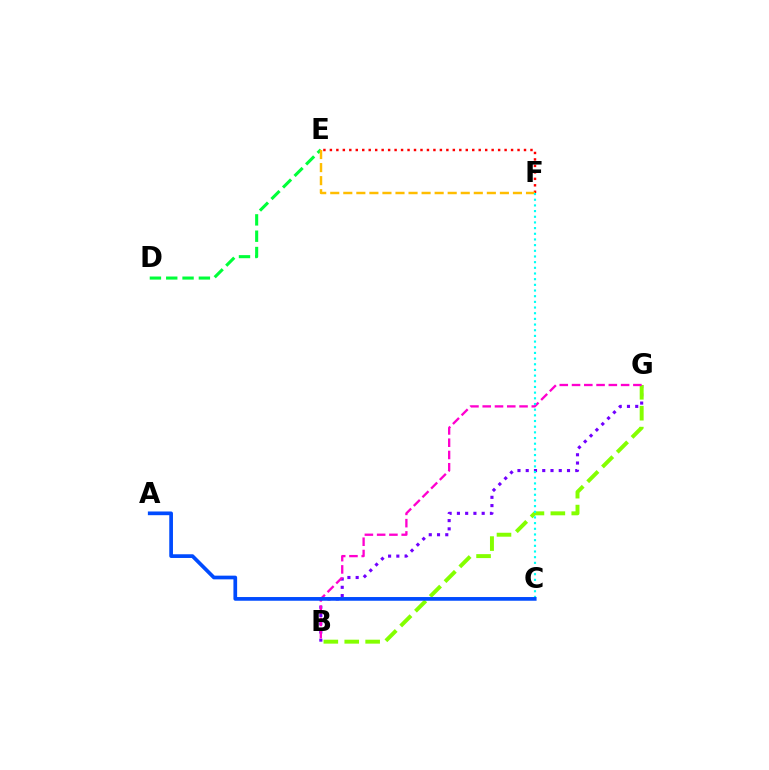{('D', 'E'): [{'color': '#00ff39', 'line_style': 'dashed', 'thickness': 2.22}], ('E', 'F'): [{'color': '#ff0000', 'line_style': 'dotted', 'thickness': 1.76}, {'color': '#ffbd00', 'line_style': 'dashed', 'thickness': 1.77}], ('B', 'G'): [{'color': '#7200ff', 'line_style': 'dotted', 'thickness': 2.24}, {'color': '#84ff00', 'line_style': 'dashed', 'thickness': 2.84}, {'color': '#ff00cf', 'line_style': 'dashed', 'thickness': 1.67}], ('C', 'F'): [{'color': '#00fff6', 'line_style': 'dotted', 'thickness': 1.54}], ('A', 'C'): [{'color': '#004bff', 'line_style': 'solid', 'thickness': 2.67}]}